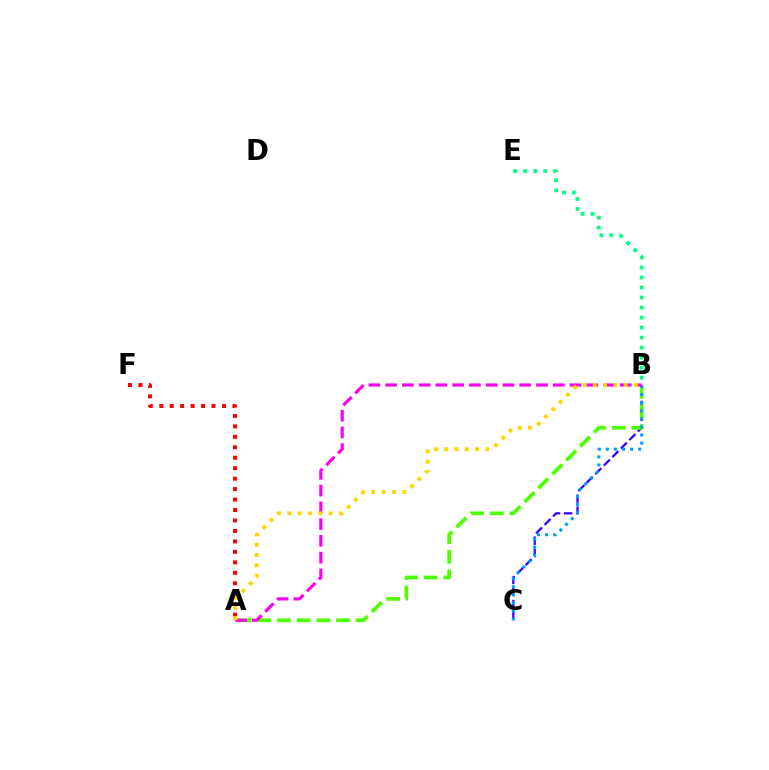{('B', 'C'): [{'color': '#3700ff', 'line_style': 'dashed', 'thickness': 1.64}, {'color': '#009eff', 'line_style': 'dotted', 'thickness': 2.2}], ('A', 'B'): [{'color': '#4fff00', 'line_style': 'dashed', 'thickness': 2.67}, {'color': '#ff00ed', 'line_style': 'dashed', 'thickness': 2.28}, {'color': '#ffd500', 'line_style': 'dotted', 'thickness': 2.8}], ('A', 'F'): [{'color': '#ff0000', 'line_style': 'dotted', 'thickness': 2.84}], ('B', 'E'): [{'color': '#00ff86', 'line_style': 'dotted', 'thickness': 2.72}]}